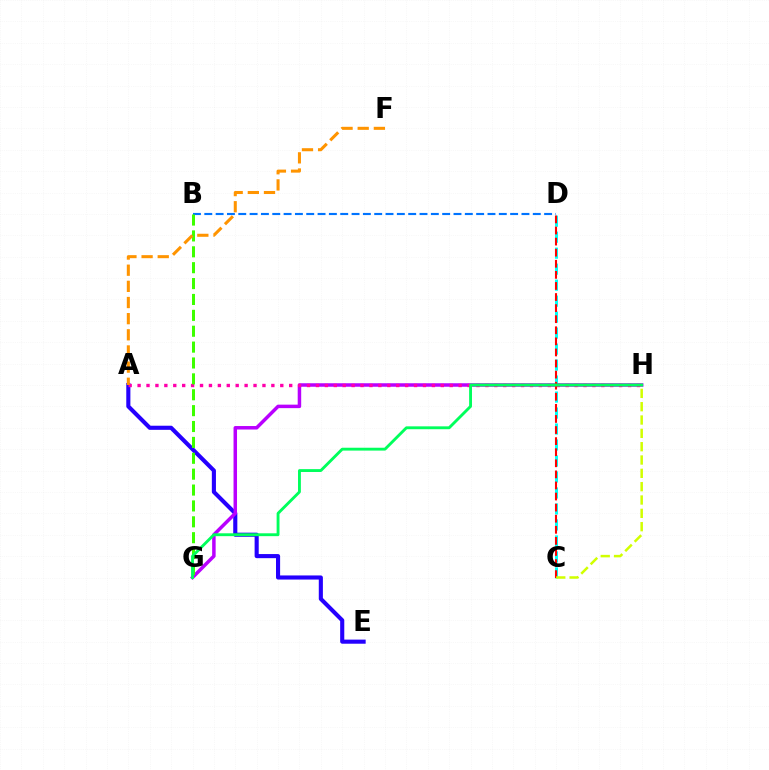{('C', 'D'): [{'color': '#00fff6', 'line_style': 'dashed', 'thickness': 2.17}, {'color': '#ff0000', 'line_style': 'dashed', 'thickness': 1.51}], ('B', 'D'): [{'color': '#0074ff', 'line_style': 'dashed', 'thickness': 1.54}], ('A', 'E'): [{'color': '#2500ff', 'line_style': 'solid', 'thickness': 2.96}], ('G', 'H'): [{'color': '#b900ff', 'line_style': 'solid', 'thickness': 2.51}, {'color': '#00ff5c', 'line_style': 'solid', 'thickness': 2.06}], ('A', 'H'): [{'color': '#ff00ac', 'line_style': 'dotted', 'thickness': 2.42}], ('B', 'G'): [{'color': '#3dff00', 'line_style': 'dashed', 'thickness': 2.16}], ('C', 'H'): [{'color': '#d1ff00', 'line_style': 'dashed', 'thickness': 1.81}], ('A', 'F'): [{'color': '#ff9400', 'line_style': 'dashed', 'thickness': 2.19}]}